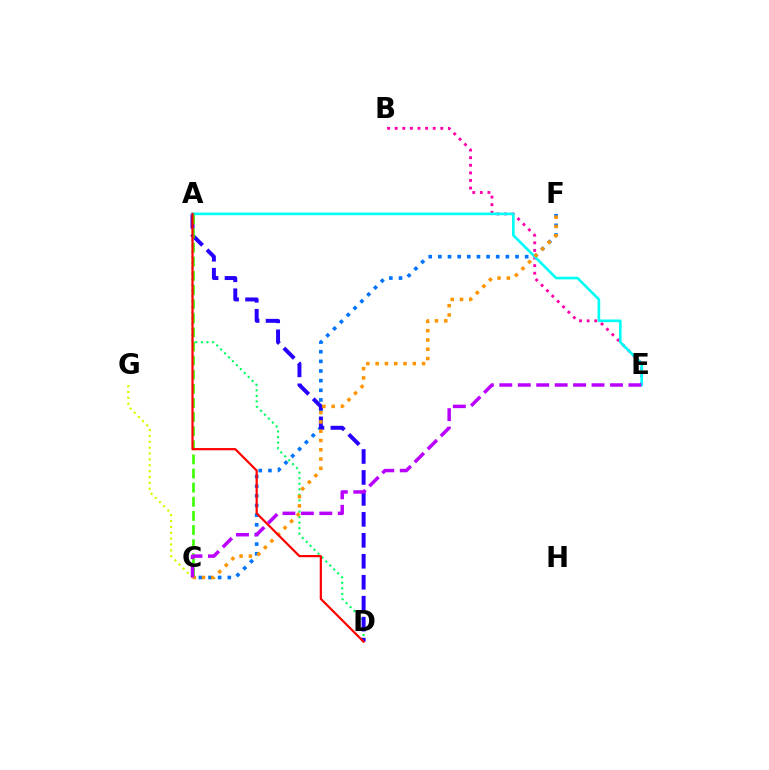{('C', 'F'): [{'color': '#0074ff', 'line_style': 'dotted', 'thickness': 2.62}, {'color': '#ff9400', 'line_style': 'dotted', 'thickness': 2.52}], ('A', 'D'): [{'color': '#00ff5c', 'line_style': 'dotted', 'thickness': 1.51}, {'color': '#2500ff', 'line_style': 'dashed', 'thickness': 2.85}, {'color': '#ff0000', 'line_style': 'solid', 'thickness': 1.58}], ('B', 'E'): [{'color': '#ff00ac', 'line_style': 'dotted', 'thickness': 2.06}], ('C', 'G'): [{'color': '#d1ff00', 'line_style': 'dotted', 'thickness': 1.59}], ('A', 'E'): [{'color': '#00fff6', 'line_style': 'solid', 'thickness': 1.9}], ('A', 'C'): [{'color': '#3dff00', 'line_style': 'dashed', 'thickness': 1.92}], ('C', 'E'): [{'color': '#b900ff', 'line_style': 'dashed', 'thickness': 2.51}]}